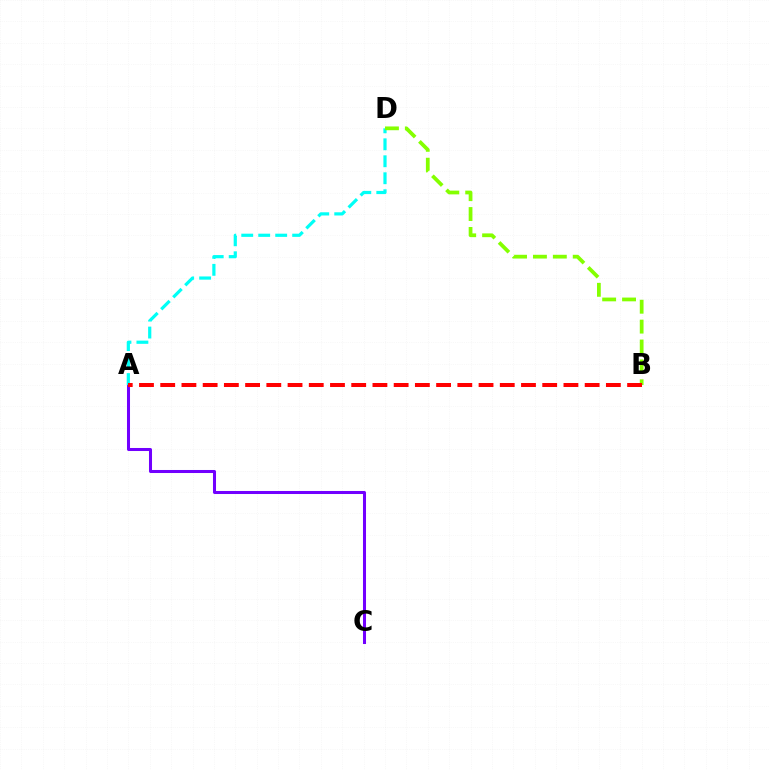{('A', 'C'): [{'color': '#7200ff', 'line_style': 'solid', 'thickness': 2.18}], ('A', 'D'): [{'color': '#00fff6', 'line_style': 'dashed', 'thickness': 2.31}], ('B', 'D'): [{'color': '#84ff00', 'line_style': 'dashed', 'thickness': 2.7}], ('A', 'B'): [{'color': '#ff0000', 'line_style': 'dashed', 'thickness': 2.88}]}